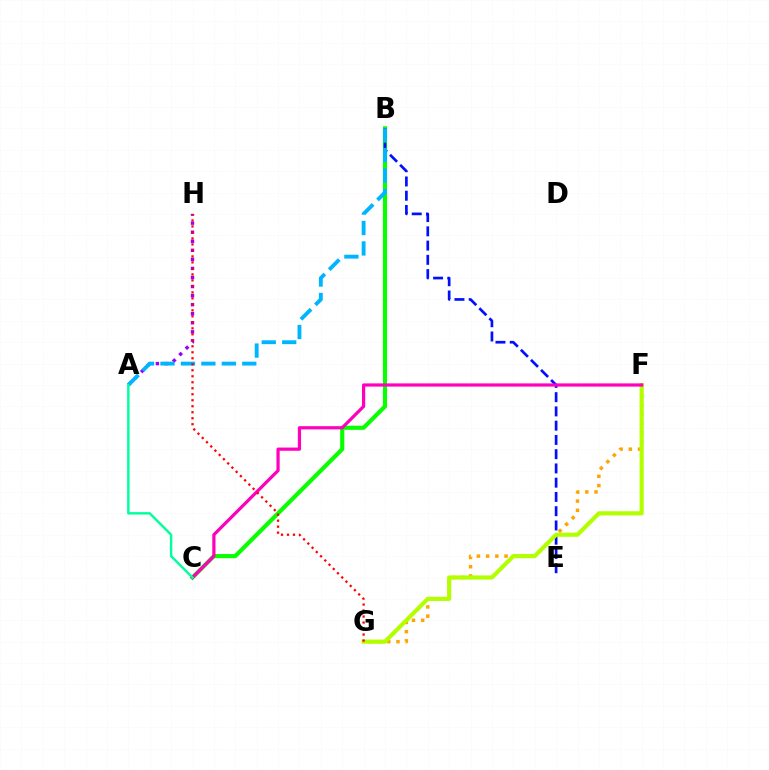{('B', 'C'): [{'color': '#08ff00', 'line_style': 'solid', 'thickness': 2.97}], ('B', 'E'): [{'color': '#0010ff', 'line_style': 'dashed', 'thickness': 1.94}], ('F', 'G'): [{'color': '#ffa500', 'line_style': 'dotted', 'thickness': 2.51}, {'color': '#b3ff00', 'line_style': 'solid', 'thickness': 2.98}], ('A', 'H'): [{'color': '#9b00ff', 'line_style': 'dotted', 'thickness': 2.46}], ('C', 'F'): [{'color': '#ff00bd', 'line_style': 'solid', 'thickness': 2.31}], ('A', 'B'): [{'color': '#00b5ff', 'line_style': 'dashed', 'thickness': 2.78}], ('A', 'C'): [{'color': '#00ff9d', 'line_style': 'solid', 'thickness': 1.75}], ('G', 'H'): [{'color': '#ff0000', 'line_style': 'dotted', 'thickness': 1.63}]}